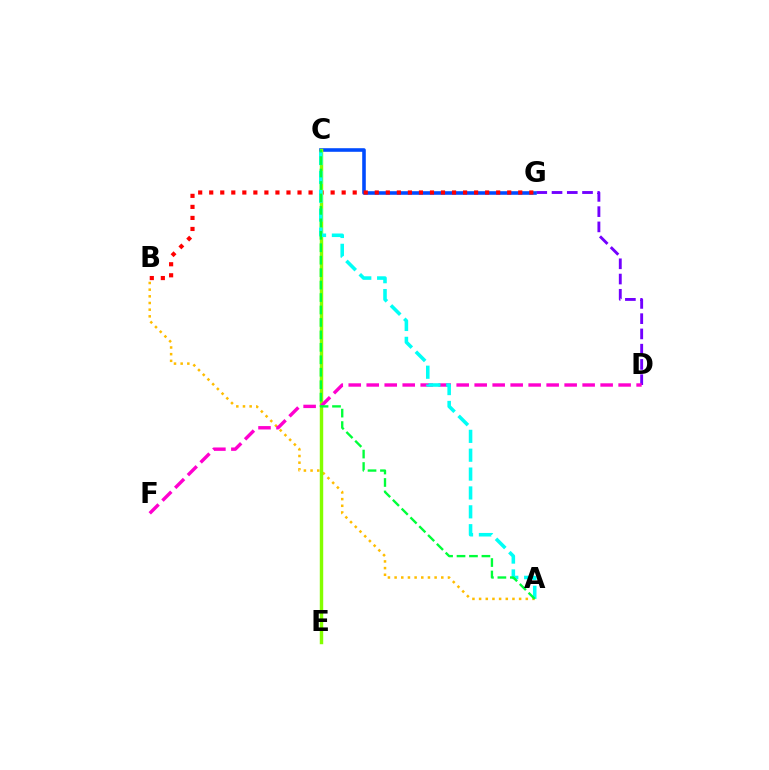{('D', 'G'): [{'color': '#7200ff', 'line_style': 'dashed', 'thickness': 2.07}], ('C', 'G'): [{'color': '#004bff', 'line_style': 'solid', 'thickness': 2.58}], ('B', 'G'): [{'color': '#ff0000', 'line_style': 'dotted', 'thickness': 3.0}], ('A', 'B'): [{'color': '#ffbd00', 'line_style': 'dotted', 'thickness': 1.81}], ('C', 'E'): [{'color': '#84ff00', 'line_style': 'solid', 'thickness': 2.48}], ('D', 'F'): [{'color': '#ff00cf', 'line_style': 'dashed', 'thickness': 2.44}], ('A', 'C'): [{'color': '#00fff6', 'line_style': 'dashed', 'thickness': 2.56}, {'color': '#00ff39', 'line_style': 'dashed', 'thickness': 1.69}]}